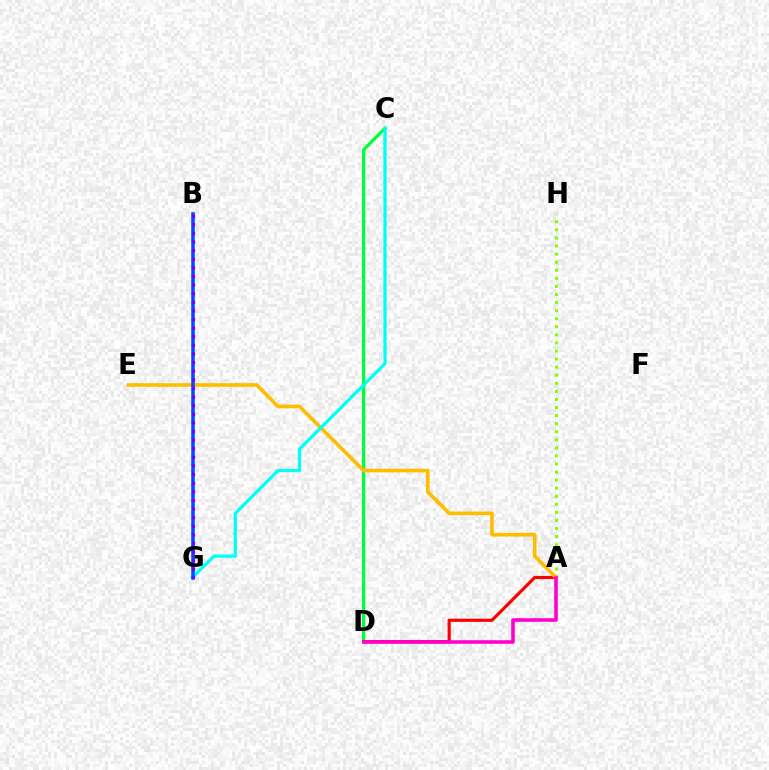{('A', 'H'): [{'color': '#84ff00', 'line_style': 'dotted', 'thickness': 2.19}], ('C', 'D'): [{'color': '#00ff39', 'line_style': 'solid', 'thickness': 2.32}], ('A', 'D'): [{'color': '#ff0000', 'line_style': 'solid', 'thickness': 2.28}, {'color': '#ff00cf', 'line_style': 'solid', 'thickness': 2.57}], ('A', 'E'): [{'color': '#ffbd00', 'line_style': 'solid', 'thickness': 2.6}], ('C', 'G'): [{'color': '#00fff6', 'line_style': 'solid', 'thickness': 2.34}], ('B', 'G'): [{'color': '#004bff', 'line_style': 'solid', 'thickness': 2.54}, {'color': '#7200ff', 'line_style': 'dotted', 'thickness': 2.34}]}